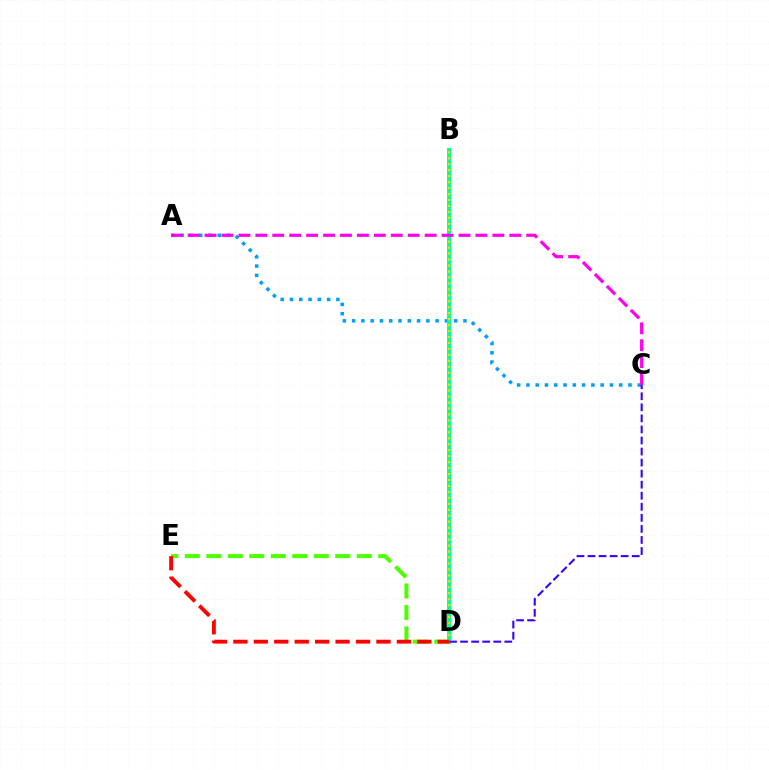{('A', 'C'): [{'color': '#009eff', 'line_style': 'dotted', 'thickness': 2.52}, {'color': '#ff00ed', 'line_style': 'dashed', 'thickness': 2.3}], ('B', 'D'): [{'color': '#00ff86', 'line_style': 'solid', 'thickness': 2.78}, {'color': '#ffd500', 'line_style': 'dotted', 'thickness': 1.62}], ('D', 'E'): [{'color': '#4fff00', 'line_style': 'dashed', 'thickness': 2.92}, {'color': '#ff0000', 'line_style': 'dashed', 'thickness': 2.78}], ('C', 'D'): [{'color': '#3700ff', 'line_style': 'dashed', 'thickness': 1.5}]}